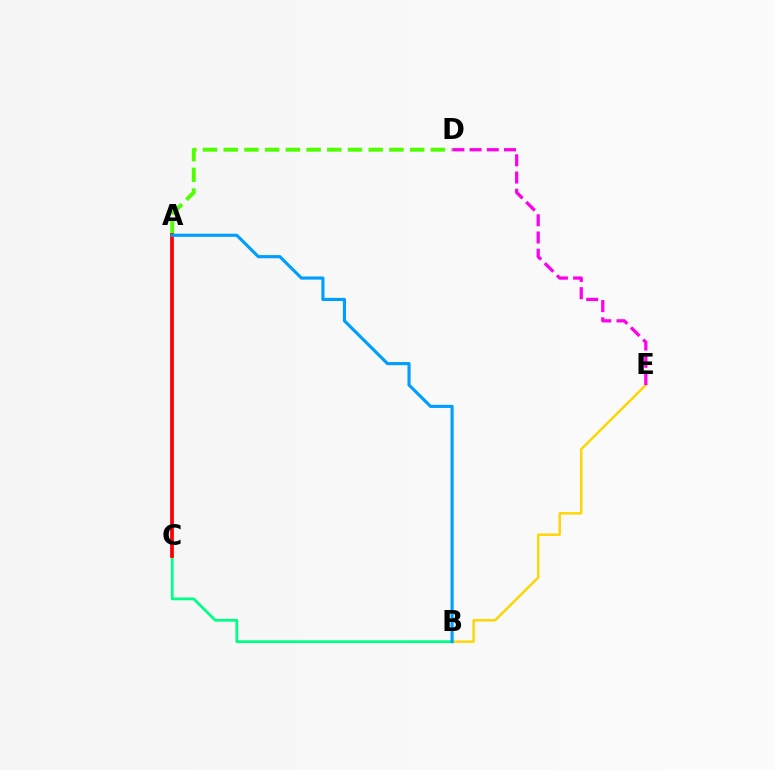{('A', 'D'): [{'color': '#4fff00', 'line_style': 'dashed', 'thickness': 2.81}], ('B', 'E'): [{'color': '#ffd500', 'line_style': 'solid', 'thickness': 1.76}], ('B', 'C'): [{'color': '#00ff86', 'line_style': 'solid', 'thickness': 1.99}], ('A', 'C'): [{'color': '#3700ff', 'line_style': 'solid', 'thickness': 1.69}, {'color': '#ff0000', 'line_style': 'solid', 'thickness': 2.65}], ('A', 'B'): [{'color': '#009eff', 'line_style': 'solid', 'thickness': 2.26}], ('D', 'E'): [{'color': '#ff00ed', 'line_style': 'dashed', 'thickness': 2.34}]}